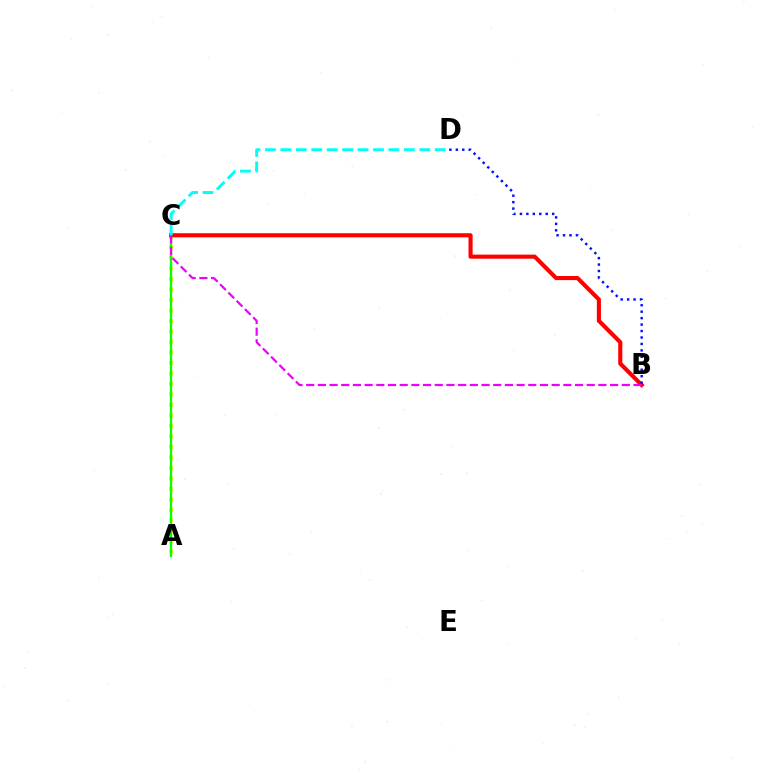{('A', 'C'): [{'color': '#fcf500', 'line_style': 'dotted', 'thickness': 2.85}, {'color': '#08ff00', 'line_style': 'solid', 'thickness': 1.67}], ('B', 'C'): [{'color': '#ff0000', 'line_style': 'solid', 'thickness': 2.96}, {'color': '#ee00ff', 'line_style': 'dashed', 'thickness': 1.59}], ('B', 'D'): [{'color': '#0010ff', 'line_style': 'dotted', 'thickness': 1.75}], ('C', 'D'): [{'color': '#00fff6', 'line_style': 'dashed', 'thickness': 2.1}]}